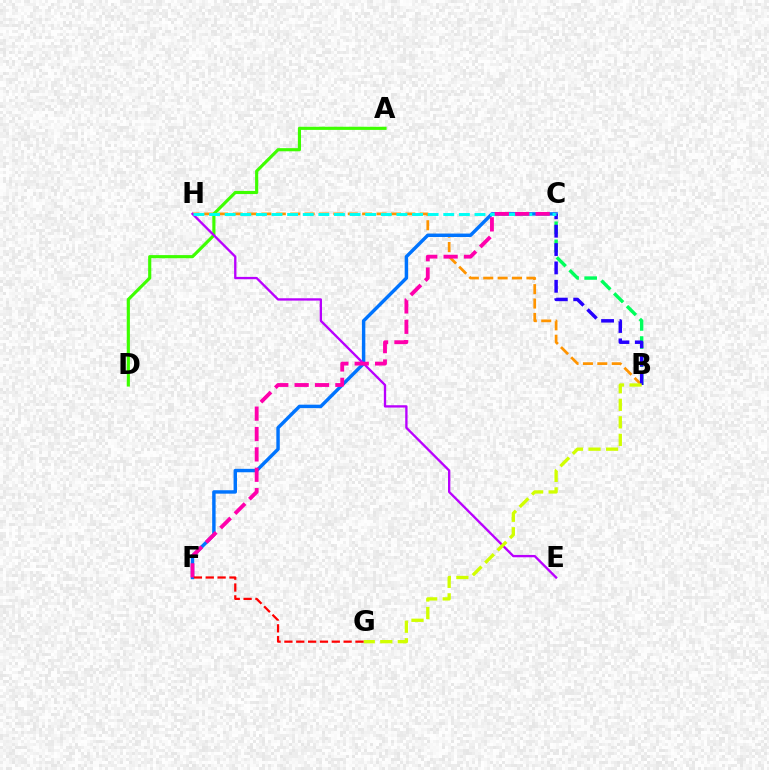{('B', 'C'): [{'color': '#00ff5c', 'line_style': 'dashed', 'thickness': 2.46}, {'color': '#2500ff', 'line_style': 'dashed', 'thickness': 2.5}], ('B', 'H'): [{'color': '#ff9400', 'line_style': 'dashed', 'thickness': 1.96}], ('A', 'D'): [{'color': '#3dff00', 'line_style': 'solid', 'thickness': 2.26}], ('C', 'F'): [{'color': '#0074ff', 'line_style': 'solid', 'thickness': 2.47}, {'color': '#ff00ac', 'line_style': 'dashed', 'thickness': 2.77}], ('E', 'H'): [{'color': '#b900ff', 'line_style': 'solid', 'thickness': 1.68}], ('B', 'G'): [{'color': '#d1ff00', 'line_style': 'dashed', 'thickness': 2.38}], ('C', 'H'): [{'color': '#00fff6', 'line_style': 'dashed', 'thickness': 2.12}], ('F', 'G'): [{'color': '#ff0000', 'line_style': 'dashed', 'thickness': 1.61}]}